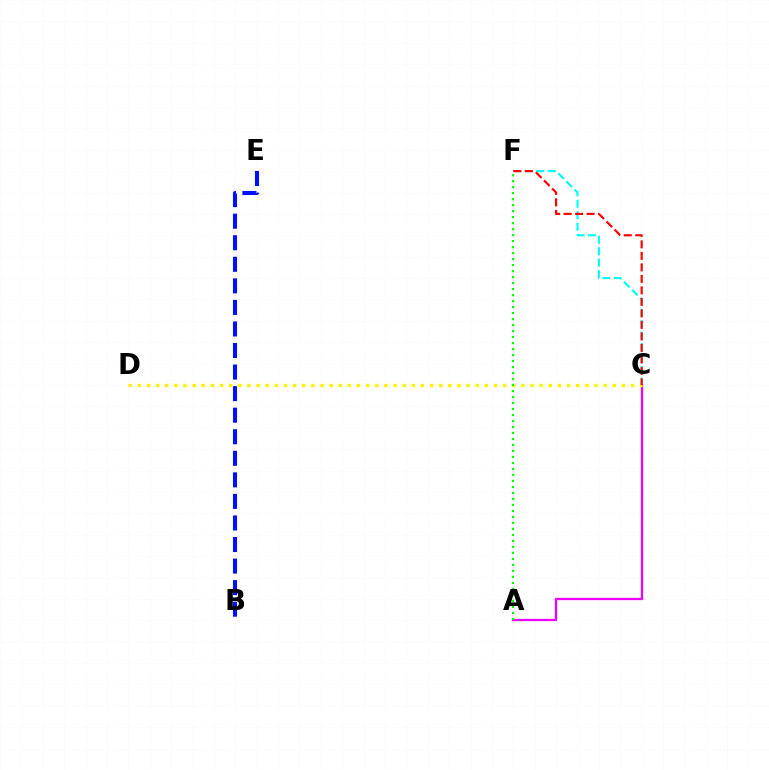{('B', 'E'): [{'color': '#0010ff', 'line_style': 'dashed', 'thickness': 2.93}], ('C', 'F'): [{'color': '#00fff6', 'line_style': 'dashed', 'thickness': 1.56}, {'color': '#ff0000', 'line_style': 'dashed', 'thickness': 1.56}], ('A', 'C'): [{'color': '#ee00ff', 'line_style': 'solid', 'thickness': 1.64}], ('C', 'D'): [{'color': '#fcf500', 'line_style': 'dotted', 'thickness': 2.48}], ('A', 'F'): [{'color': '#08ff00', 'line_style': 'dotted', 'thickness': 1.63}]}